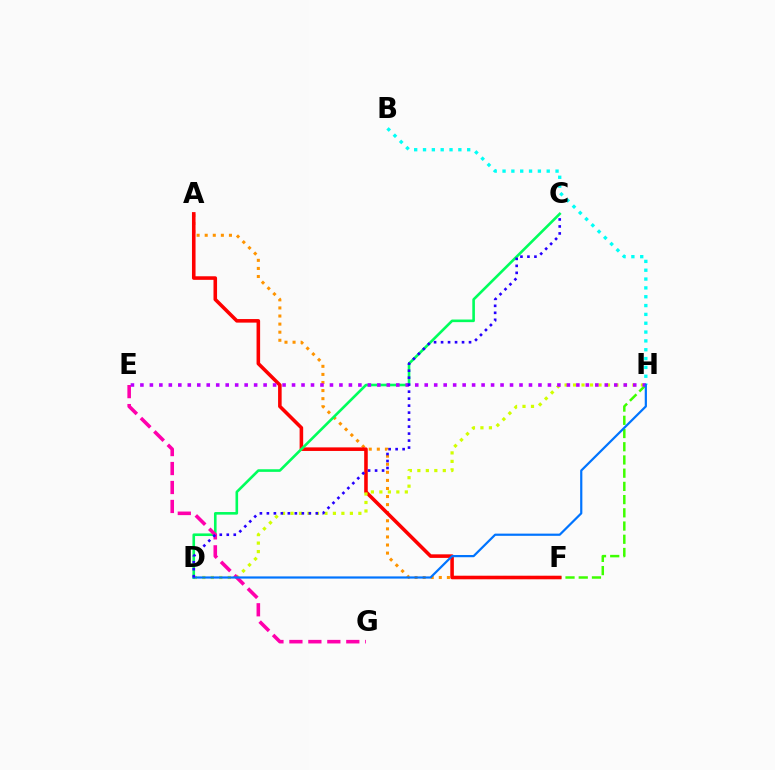{('F', 'H'): [{'color': '#3dff00', 'line_style': 'dashed', 'thickness': 1.8}], ('A', 'F'): [{'color': '#ff9400', 'line_style': 'dotted', 'thickness': 2.2}, {'color': '#ff0000', 'line_style': 'solid', 'thickness': 2.57}], ('D', 'H'): [{'color': '#d1ff00', 'line_style': 'dotted', 'thickness': 2.3}, {'color': '#0074ff', 'line_style': 'solid', 'thickness': 1.59}], ('C', 'D'): [{'color': '#00ff5c', 'line_style': 'solid', 'thickness': 1.88}, {'color': '#2500ff', 'line_style': 'dotted', 'thickness': 1.9}], ('E', 'G'): [{'color': '#ff00ac', 'line_style': 'dashed', 'thickness': 2.58}], ('B', 'H'): [{'color': '#00fff6', 'line_style': 'dotted', 'thickness': 2.4}], ('E', 'H'): [{'color': '#b900ff', 'line_style': 'dotted', 'thickness': 2.57}]}